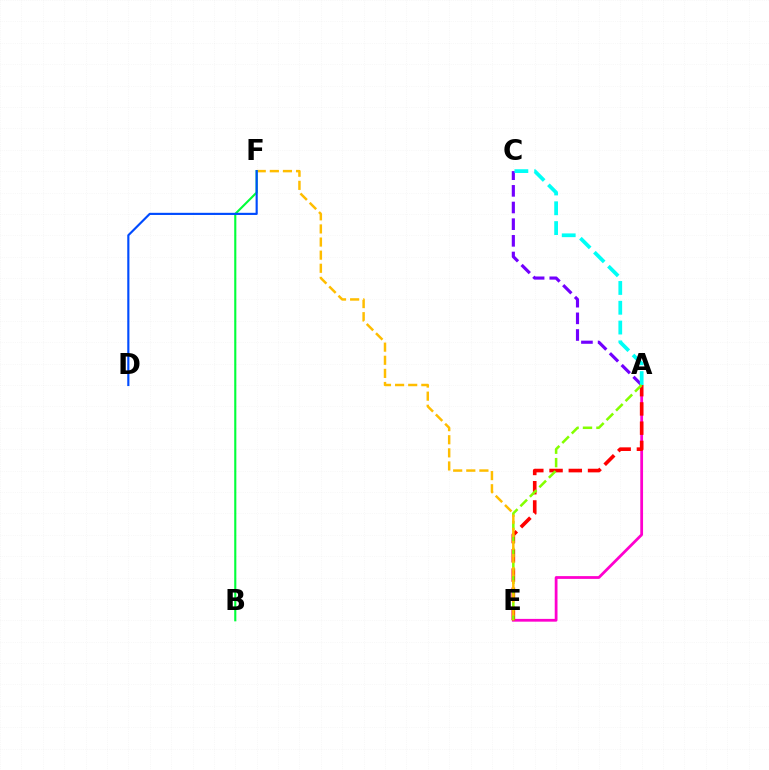{('A', 'E'): [{'color': '#ff00cf', 'line_style': 'solid', 'thickness': 2.0}, {'color': '#ff0000', 'line_style': 'dashed', 'thickness': 2.61}, {'color': '#84ff00', 'line_style': 'dashed', 'thickness': 1.83}], ('A', 'C'): [{'color': '#7200ff', 'line_style': 'dashed', 'thickness': 2.26}, {'color': '#00fff6', 'line_style': 'dashed', 'thickness': 2.69}], ('E', 'F'): [{'color': '#ffbd00', 'line_style': 'dashed', 'thickness': 1.78}], ('B', 'F'): [{'color': '#00ff39', 'line_style': 'solid', 'thickness': 1.52}], ('D', 'F'): [{'color': '#004bff', 'line_style': 'solid', 'thickness': 1.55}]}